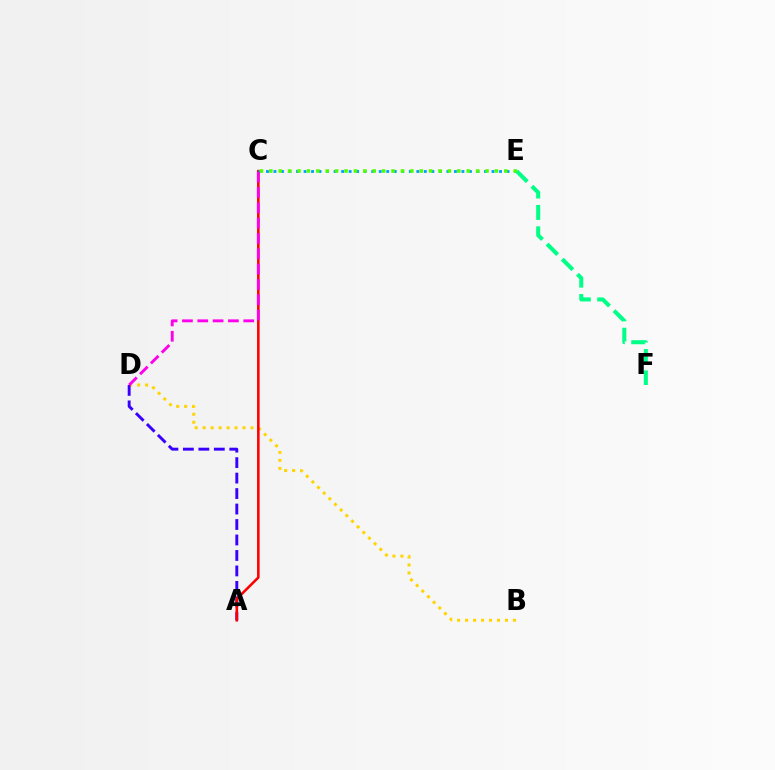{('B', 'D'): [{'color': '#ffd500', 'line_style': 'dotted', 'thickness': 2.17}], ('A', 'D'): [{'color': '#3700ff', 'line_style': 'dashed', 'thickness': 2.1}], ('A', 'C'): [{'color': '#ff0000', 'line_style': 'solid', 'thickness': 1.85}], ('C', 'E'): [{'color': '#009eff', 'line_style': 'dotted', 'thickness': 2.04}, {'color': '#4fff00', 'line_style': 'dotted', 'thickness': 2.55}], ('E', 'F'): [{'color': '#00ff86', 'line_style': 'dashed', 'thickness': 2.91}], ('C', 'D'): [{'color': '#ff00ed', 'line_style': 'dashed', 'thickness': 2.08}]}